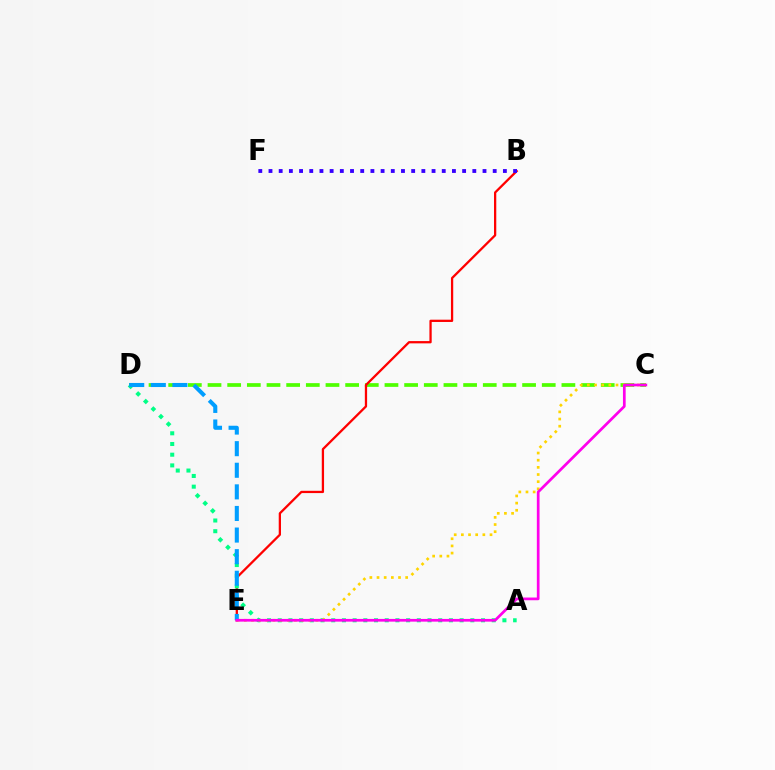{('C', 'D'): [{'color': '#4fff00', 'line_style': 'dashed', 'thickness': 2.67}], ('B', 'E'): [{'color': '#ff0000', 'line_style': 'solid', 'thickness': 1.64}], ('A', 'D'): [{'color': '#00ff86', 'line_style': 'dotted', 'thickness': 2.91}], ('D', 'E'): [{'color': '#009eff', 'line_style': 'dashed', 'thickness': 2.93}], ('C', 'E'): [{'color': '#ffd500', 'line_style': 'dotted', 'thickness': 1.95}, {'color': '#ff00ed', 'line_style': 'solid', 'thickness': 1.95}], ('B', 'F'): [{'color': '#3700ff', 'line_style': 'dotted', 'thickness': 2.77}]}